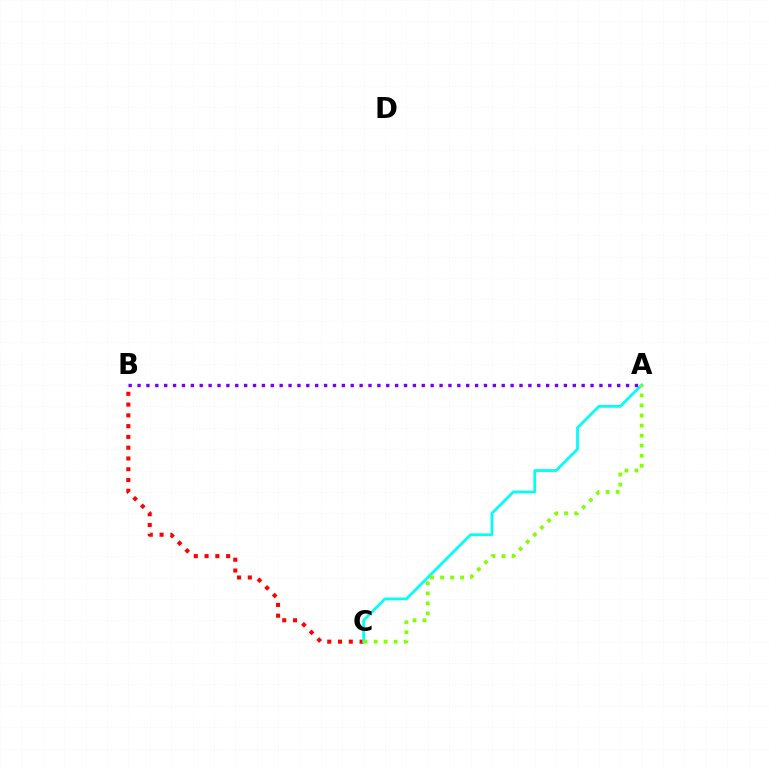{('B', 'C'): [{'color': '#ff0000', 'line_style': 'dotted', 'thickness': 2.93}], ('A', 'C'): [{'color': '#00fff6', 'line_style': 'solid', 'thickness': 1.98}, {'color': '#84ff00', 'line_style': 'dotted', 'thickness': 2.73}], ('A', 'B'): [{'color': '#7200ff', 'line_style': 'dotted', 'thickness': 2.41}]}